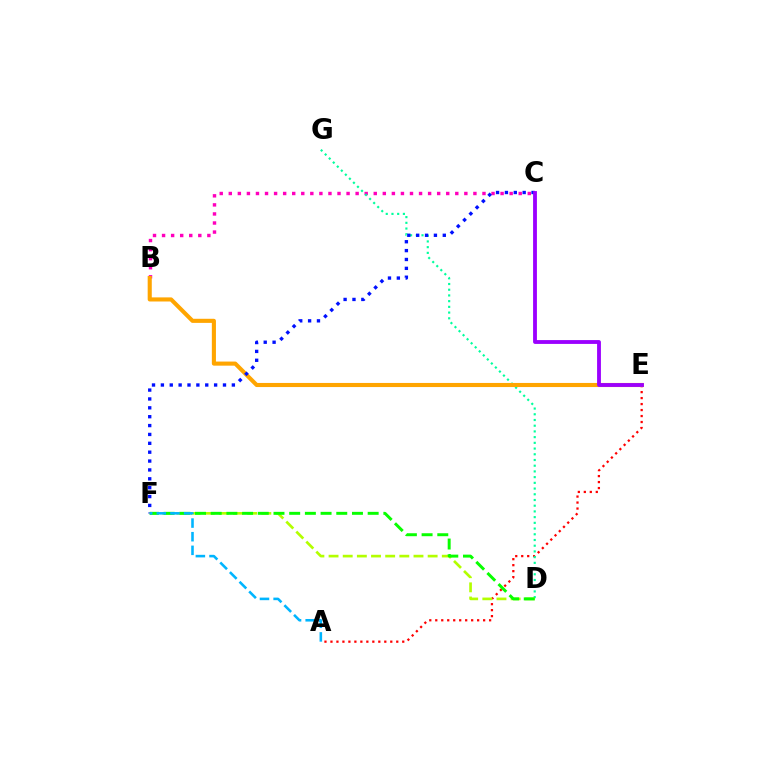{('B', 'C'): [{'color': '#ff00bd', 'line_style': 'dotted', 'thickness': 2.46}], ('A', 'E'): [{'color': '#ff0000', 'line_style': 'dotted', 'thickness': 1.63}], ('D', 'G'): [{'color': '#00ff9d', 'line_style': 'dotted', 'thickness': 1.55}], ('D', 'F'): [{'color': '#b3ff00', 'line_style': 'dashed', 'thickness': 1.92}, {'color': '#08ff00', 'line_style': 'dashed', 'thickness': 2.13}], ('B', 'E'): [{'color': '#ffa500', 'line_style': 'solid', 'thickness': 2.95}], ('C', 'F'): [{'color': '#0010ff', 'line_style': 'dotted', 'thickness': 2.41}], ('C', 'E'): [{'color': '#9b00ff', 'line_style': 'solid', 'thickness': 2.76}], ('A', 'F'): [{'color': '#00b5ff', 'line_style': 'dashed', 'thickness': 1.85}]}